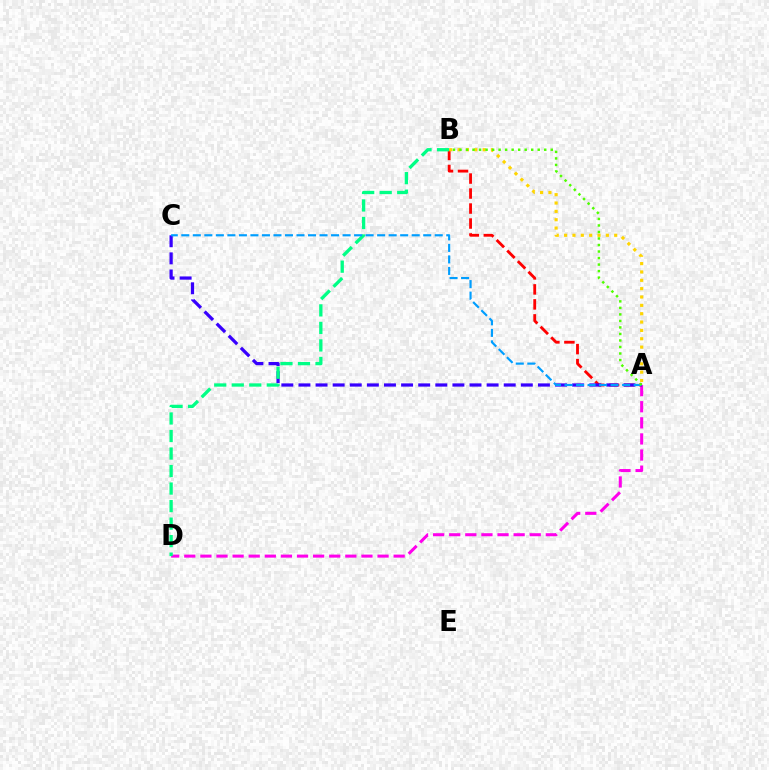{('A', 'D'): [{'color': '#ff00ed', 'line_style': 'dashed', 'thickness': 2.19}], ('A', 'B'): [{'color': '#ff0000', 'line_style': 'dashed', 'thickness': 2.04}, {'color': '#ffd500', 'line_style': 'dotted', 'thickness': 2.27}, {'color': '#4fff00', 'line_style': 'dotted', 'thickness': 1.77}], ('A', 'C'): [{'color': '#3700ff', 'line_style': 'dashed', 'thickness': 2.32}, {'color': '#009eff', 'line_style': 'dashed', 'thickness': 1.56}], ('B', 'D'): [{'color': '#00ff86', 'line_style': 'dashed', 'thickness': 2.38}]}